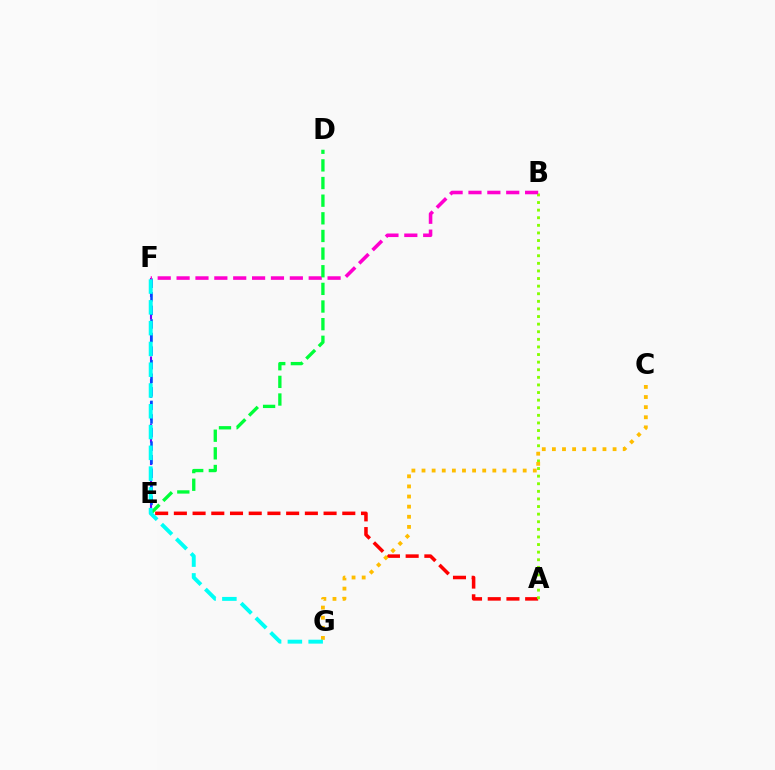{('A', 'E'): [{'color': '#ff0000', 'line_style': 'dashed', 'thickness': 2.54}], ('E', 'F'): [{'color': '#7200ff', 'line_style': 'dashed', 'thickness': 1.52}, {'color': '#004bff', 'line_style': 'dashed', 'thickness': 1.84}], ('A', 'B'): [{'color': '#84ff00', 'line_style': 'dotted', 'thickness': 2.06}], ('C', 'G'): [{'color': '#ffbd00', 'line_style': 'dotted', 'thickness': 2.75}], ('B', 'F'): [{'color': '#ff00cf', 'line_style': 'dashed', 'thickness': 2.56}], ('D', 'E'): [{'color': '#00ff39', 'line_style': 'dashed', 'thickness': 2.4}], ('F', 'G'): [{'color': '#00fff6', 'line_style': 'dashed', 'thickness': 2.82}]}